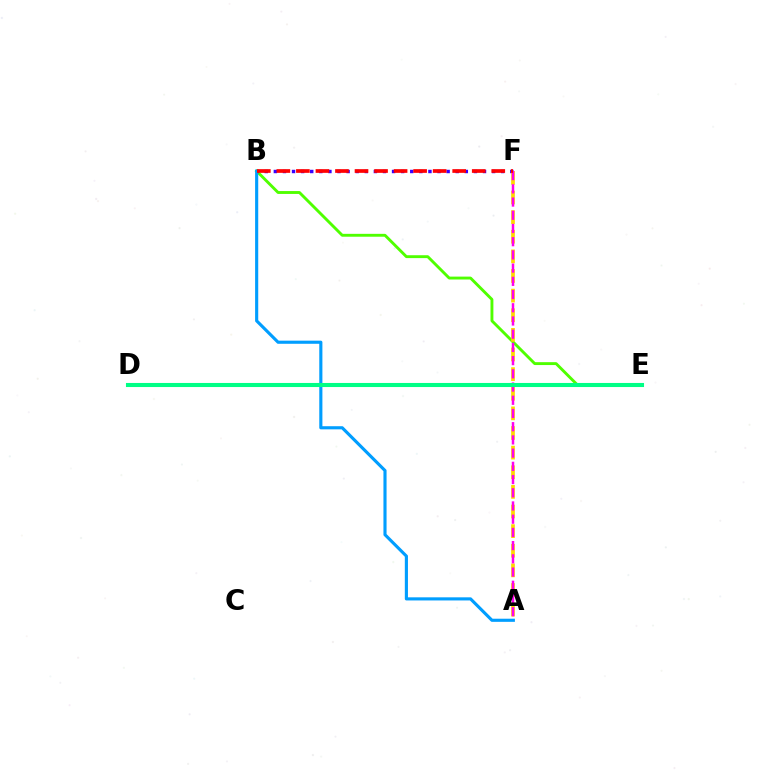{('B', 'E'): [{'color': '#4fff00', 'line_style': 'solid', 'thickness': 2.08}], ('B', 'F'): [{'color': '#3700ff', 'line_style': 'dotted', 'thickness': 2.47}, {'color': '#ff0000', 'line_style': 'dashed', 'thickness': 2.65}], ('A', 'F'): [{'color': '#ffd500', 'line_style': 'dashed', 'thickness': 2.67}, {'color': '#ff00ed', 'line_style': 'dashed', 'thickness': 1.8}], ('A', 'B'): [{'color': '#009eff', 'line_style': 'solid', 'thickness': 2.25}], ('D', 'E'): [{'color': '#00ff86', 'line_style': 'solid', 'thickness': 2.94}]}